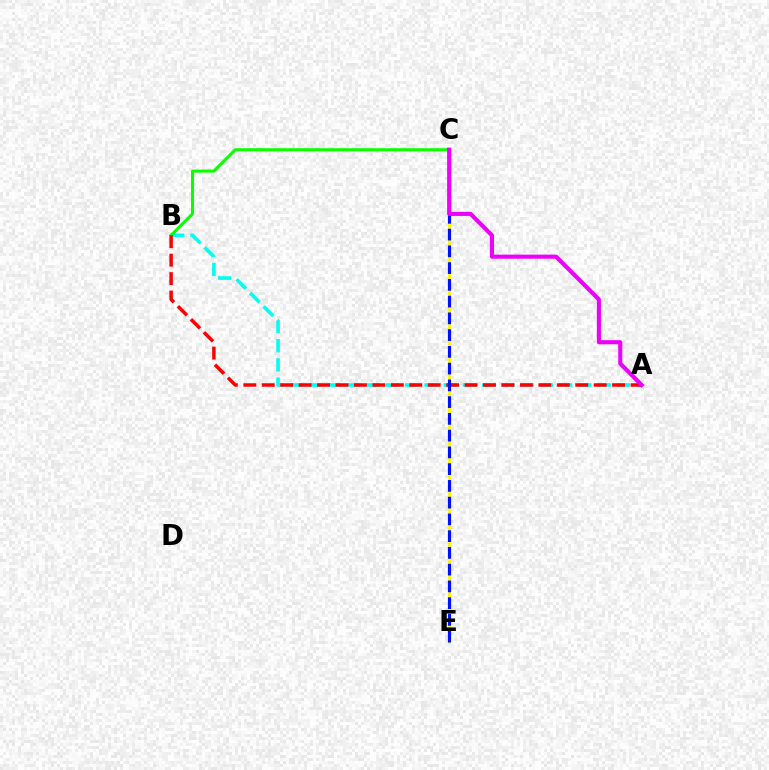{('A', 'B'): [{'color': '#00fff6', 'line_style': 'dashed', 'thickness': 2.61}, {'color': '#ff0000', 'line_style': 'dashed', 'thickness': 2.5}], ('C', 'E'): [{'color': '#fcf500', 'line_style': 'solid', 'thickness': 1.98}, {'color': '#0010ff', 'line_style': 'dashed', 'thickness': 2.28}], ('B', 'C'): [{'color': '#08ff00', 'line_style': 'solid', 'thickness': 2.17}], ('A', 'C'): [{'color': '#ee00ff', 'line_style': 'solid', 'thickness': 2.95}]}